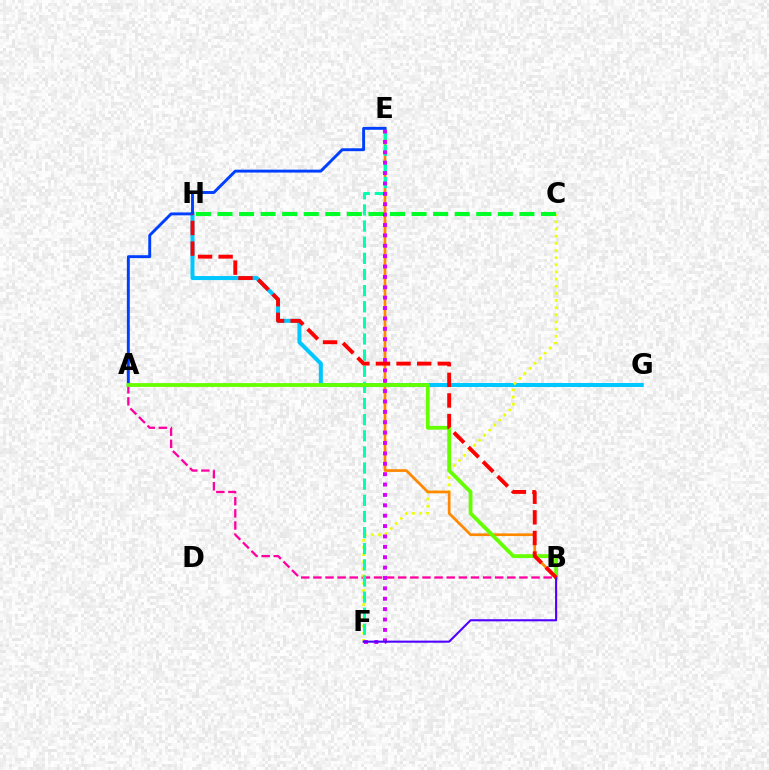{('G', 'H'): [{'color': '#00c7ff', 'line_style': 'solid', 'thickness': 2.9}], ('A', 'B'): [{'color': '#ff00a0', 'line_style': 'dashed', 'thickness': 1.65}, {'color': '#66ff00', 'line_style': 'solid', 'thickness': 2.73}], ('C', 'F'): [{'color': '#eeff00', 'line_style': 'dotted', 'thickness': 1.94}], ('B', 'E'): [{'color': '#ff8800', 'line_style': 'solid', 'thickness': 1.95}], ('C', 'H'): [{'color': '#00ff27', 'line_style': 'dashed', 'thickness': 2.93}], ('E', 'F'): [{'color': '#00ffaf', 'line_style': 'dashed', 'thickness': 2.19}, {'color': '#d600ff', 'line_style': 'dotted', 'thickness': 2.82}], ('A', 'E'): [{'color': '#003fff', 'line_style': 'solid', 'thickness': 2.1}], ('B', 'F'): [{'color': '#4f00ff', 'line_style': 'solid', 'thickness': 1.5}], ('B', 'H'): [{'color': '#ff0000', 'line_style': 'dashed', 'thickness': 2.8}]}